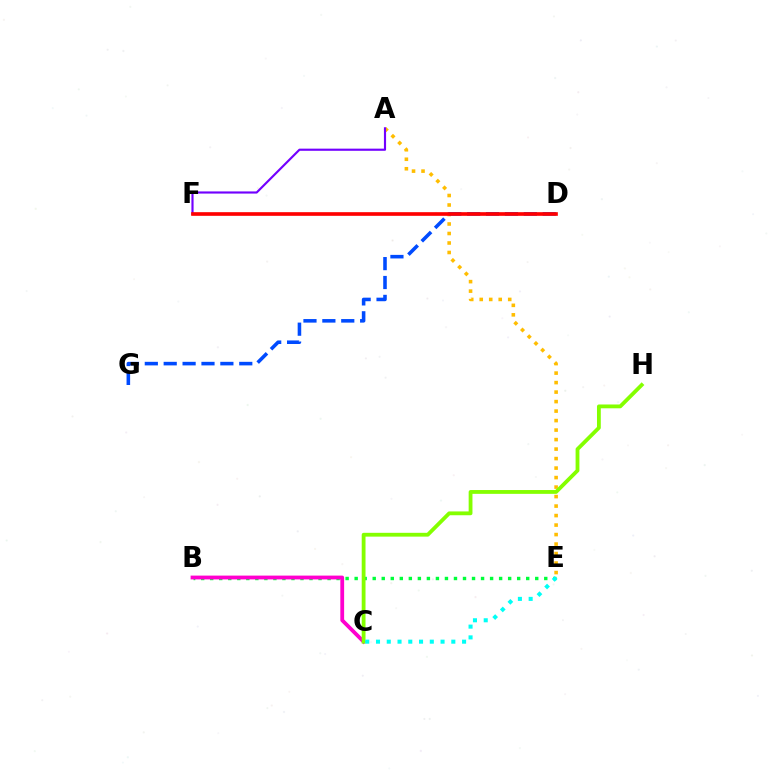{('A', 'E'): [{'color': '#ffbd00', 'line_style': 'dotted', 'thickness': 2.58}], ('B', 'E'): [{'color': '#00ff39', 'line_style': 'dotted', 'thickness': 2.45}], ('D', 'G'): [{'color': '#004bff', 'line_style': 'dashed', 'thickness': 2.57}], ('B', 'C'): [{'color': '#ff00cf', 'line_style': 'solid', 'thickness': 2.74}], ('A', 'F'): [{'color': '#7200ff', 'line_style': 'solid', 'thickness': 1.55}], ('C', 'H'): [{'color': '#84ff00', 'line_style': 'solid', 'thickness': 2.74}], ('D', 'F'): [{'color': '#ff0000', 'line_style': 'solid', 'thickness': 2.63}], ('C', 'E'): [{'color': '#00fff6', 'line_style': 'dotted', 'thickness': 2.92}]}